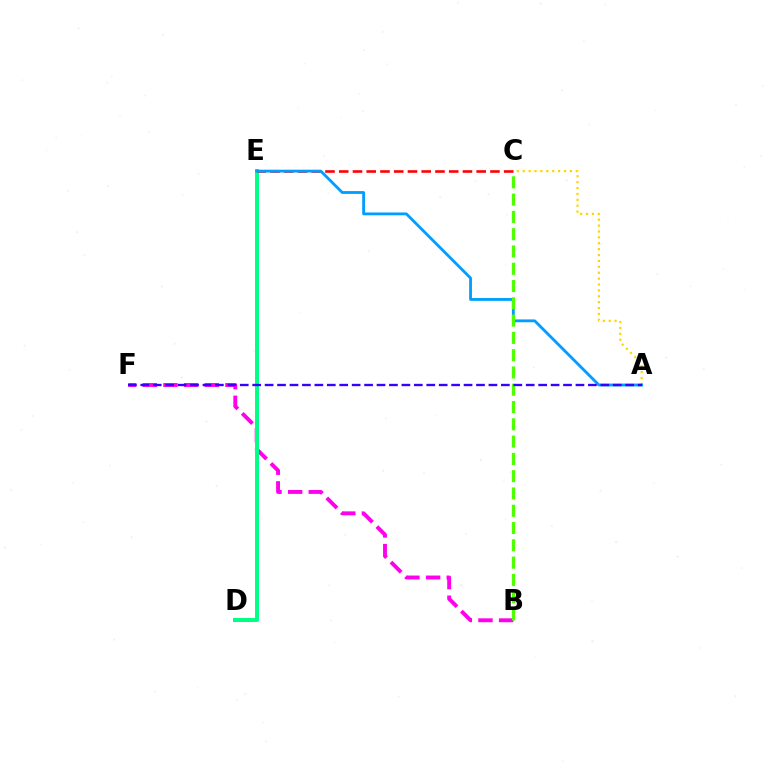{('B', 'F'): [{'color': '#ff00ed', 'line_style': 'dashed', 'thickness': 2.81}], ('A', 'C'): [{'color': '#ffd500', 'line_style': 'dotted', 'thickness': 1.6}], ('D', 'E'): [{'color': '#00ff86', 'line_style': 'solid', 'thickness': 2.89}], ('C', 'E'): [{'color': '#ff0000', 'line_style': 'dashed', 'thickness': 1.87}], ('A', 'E'): [{'color': '#009eff', 'line_style': 'solid', 'thickness': 2.03}], ('B', 'C'): [{'color': '#4fff00', 'line_style': 'dashed', 'thickness': 2.35}], ('A', 'F'): [{'color': '#3700ff', 'line_style': 'dashed', 'thickness': 1.69}]}